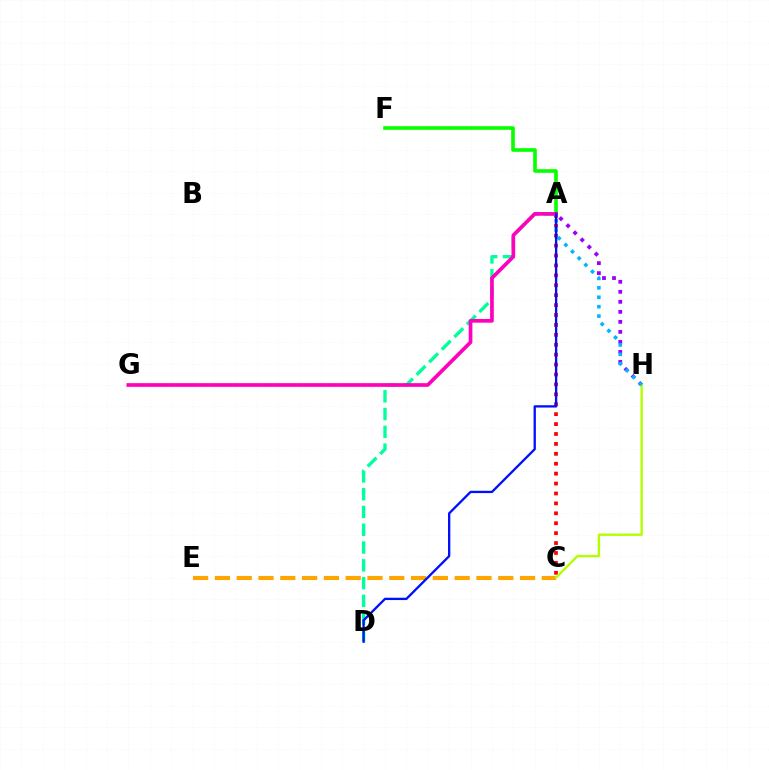{('A', 'F'): [{'color': '#08ff00', 'line_style': 'solid', 'thickness': 2.61}], ('C', 'E'): [{'color': '#ffa500', 'line_style': 'dashed', 'thickness': 2.96}], ('A', 'D'): [{'color': '#00ff9d', 'line_style': 'dashed', 'thickness': 2.42}, {'color': '#0010ff', 'line_style': 'solid', 'thickness': 1.67}], ('A', 'C'): [{'color': '#ff0000', 'line_style': 'dotted', 'thickness': 2.69}], ('A', 'H'): [{'color': '#9b00ff', 'line_style': 'dotted', 'thickness': 2.72}, {'color': '#00b5ff', 'line_style': 'dotted', 'thickness': 2.56}], ('C', 'H'): [{'color': '#b3ff00', 'line_style': 'solid', 'thickness': 1.7}], ('A', 'G'): [{'color': '#ff00bd', 'line_style': 'solid', 'thickness': 2.65}]}